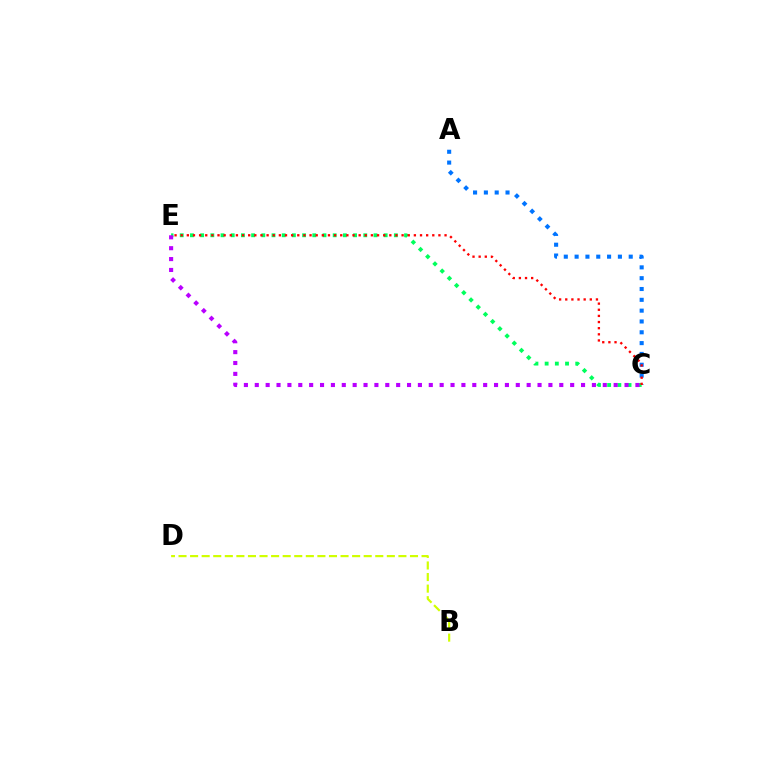{('B', 'D'): [{'color': '#d1ff00', 'line_style': 'dashed', 'thickness': 1.57}], ('A', 'C'): [{'color': '#0074ff', 'line_style': 'dotted', 'thickness': 2.94}], ('C', 'E'): [{'color': '#00ff5c', 'line_style': 'dotted', 'thickness': 2.77}, {'color': '#ff0000', 'line_style': 'dotted', 'thickness': 1.67}, {'color': '#b900ff', 'line_style': 'dotted', 'thickness': 2.95}]}